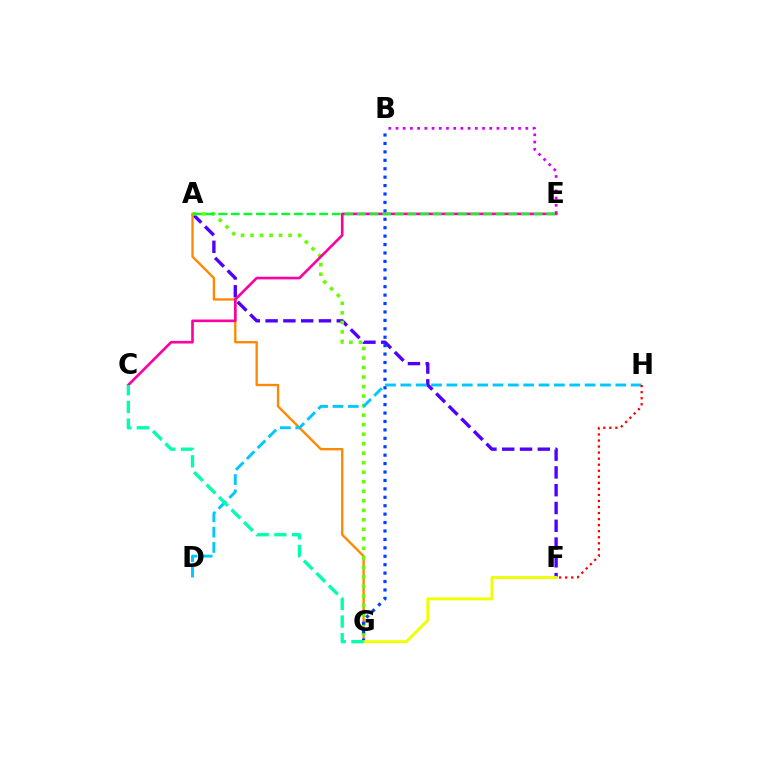{('A', 'F'): [{'color': '#4f00ff', 'line_style': 'dashed', 'thickness': 2.42}], ('A', 'G'): [{'color': '#ff8800', 'line_style': 'solid', 'thickness': 1.69}, {'color': '#66ff00', 'line_style': 'dotted', 'thickness': 2.58}], ('B', 'G'): [{'color': '#003fff', 'line_style': 'dotted', 'thickness': 2.29}], ('D', 'H'): [{'color': '#00c7ff', 'line_style': 'dashed', 'thickness': 2.09}], ('F', 'G'): [{'color': '#eeff00', 'line_style': 'solid', 'thickness': 2.08}], ('B', 'E'): [{'color': '#d600ff', 'line_style': 'dotted', 'thickness': 1.96}], ('C', 'E'): [{'color': '#ff00a0', 'line_style': 'solid', 'thickness': 1.89}], ('C', 'G'): [{'color': '#00ffaf', 'line_style': 'dashed', 'thickness': 2.4}], ('F', 'H'): [{'color': '#ff0000', 'line_style': 'dotted', 'thickness': 1.64}], ('A', 'E'): [{'color': '#00ff27', 'line_style': 'dashed', 'thickness': 1.71}]}